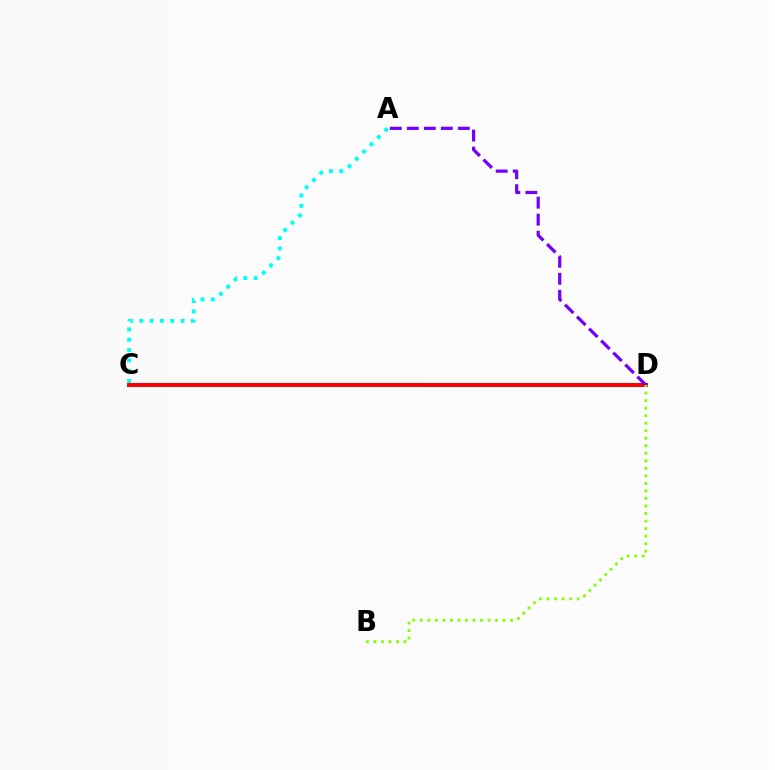{('C', 'D'): [{'color': '#ff0000', 'line_style': 'solid', 'thickness': 2.86}], ('A', 'D'): [{'color': '#7200ff', 'line_style': 'dashed', 'thickness': 2.31}], ('B', 'D'): [{'color': '#84ff00', 'line_style': 'dotted', 'thickness': 2.05}], ('A', 'C'): [{'color': '#00fff6', 'line_style': 'dotted', 'thickness': 2.81}]}